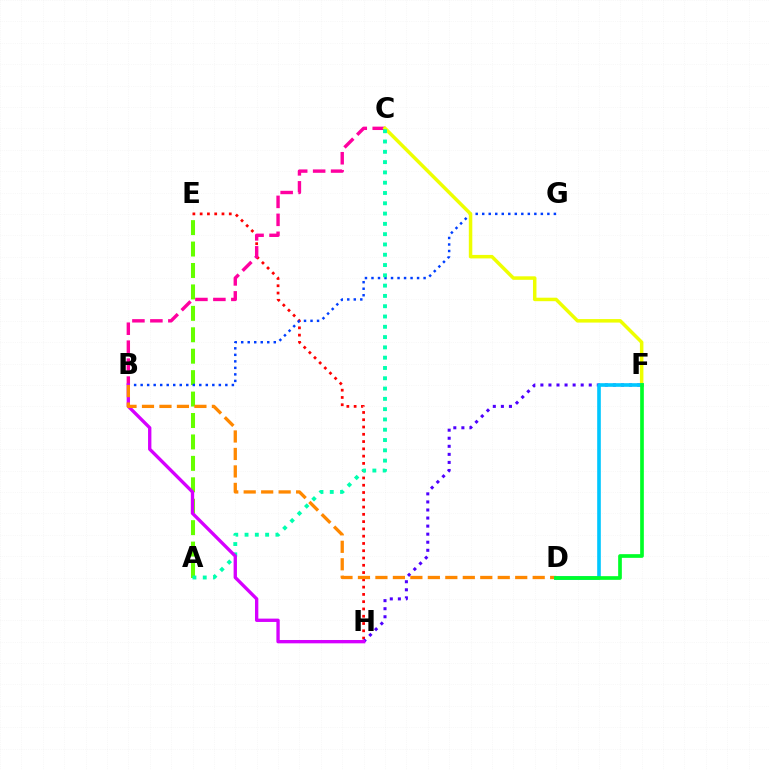{('E', 'H'): [{'color': '#ff0000', 'line_style': 'dotted', 'thickness': 1.98}], ('B', 'C'): [{'color': '#ff00a0', 'line_style': 'dashed', 'thickness': 2.44}], ('F', 'H'): [{'color': '#4f00ff', 'line_style': 'dotted', 'thickness': 2.19}], ('A', 'E'): [{'color': '#66ff00', 'line_style': 'dashed', 'thickness': 2.91}], ('B', 'G'): [{'color': '#003fff', 'line_style': 'dotted', 'thickness': 1.77}], ('C', 'F'): [{'color': '#eeff00', 'line_style': 'solid', 'thickness': 2.52}], ('A', 'C'): [{'color': '#00ffaf', 'line_style': 'dotted', 'thickness': 2.8}], ('B', 'H'): [{'color': '#d600ff', 'line_style': 'solid', 'thickness': 2.4}], ('B', 'D'): [{'color': '#ff8800', 'line_style': 'dashed', 'thickness': 2.37}], ('D', 'F'): [{'color': '#00c7ff', 'line_style': 'solid', 'thickness': 2.61}, {'color': '#00ff27', 'line_style': 'solid', 'thickness': 2.65}]}